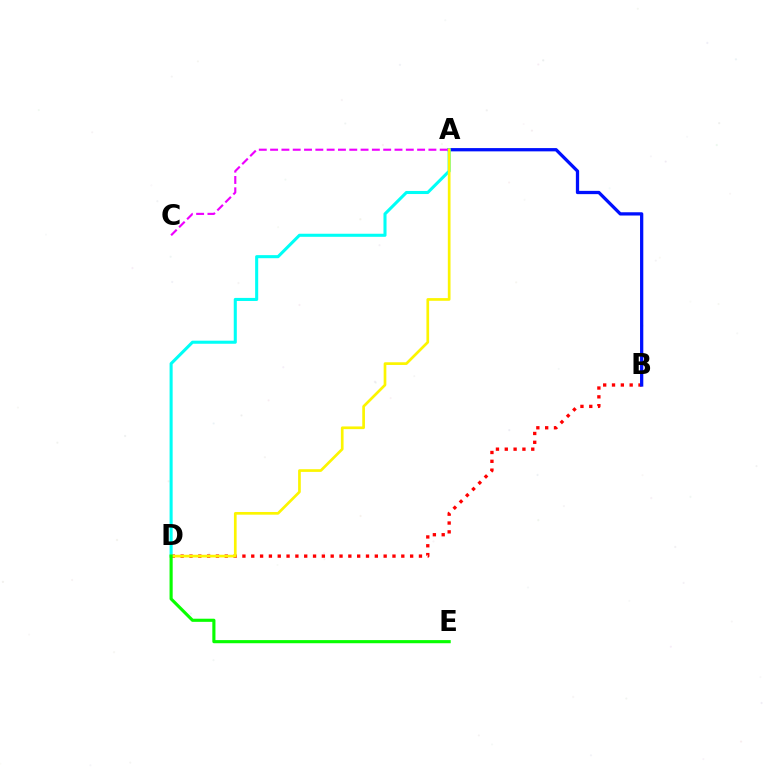{('B', 'D'): [{'color': '#ff0000', 'line_style': 'dotted', 'thickness': 2.4}], ('A', 'B'): [{'color': '#0010ff', 'line_style': 'solid', 'thickness': 2.36}], ('A', 'D'): [{'color': '#00fff6', 'line_style': 'solid', 'thickness': 2.21}, {'color': '#fcf500', 'line_style': 'solid', 'thickness': 1.94}], ('A', 'C'): [{'color': '#ee00ff', 'line_style': 'dashed', 'thickness': 1.54}], ('D', 'E'): [{'color': '#08ff00', 'line_style': 'solid', 'thickness': 2.25}]}